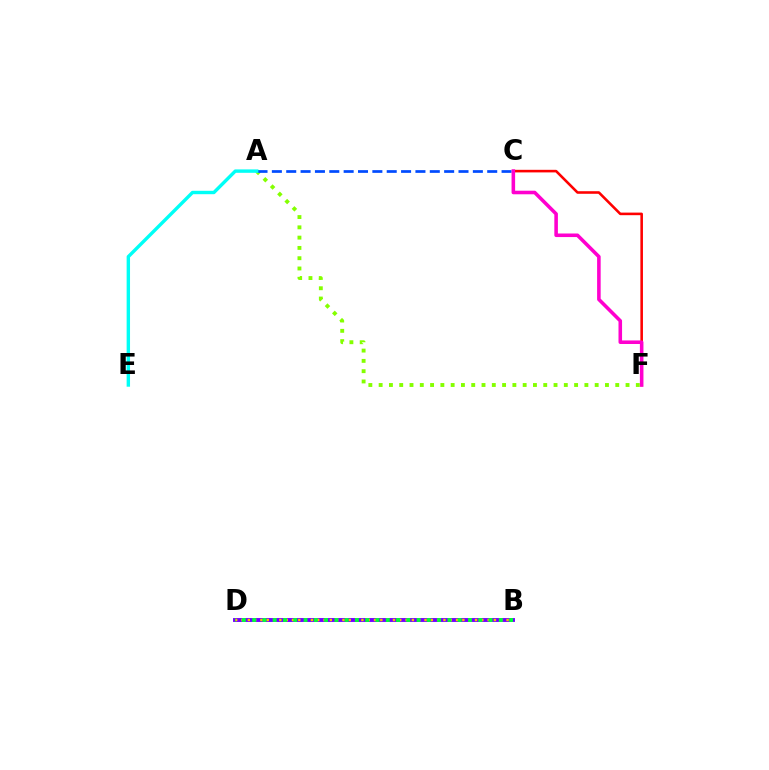{('A', 'F'): [{'color': '#84ff00', 'line_style': 'dotted', 'thickness': 2.8}], ('C', 'F'): [{'color': '#ff0000', 'line_style': 'solid', 'thickness': 1.86}, {'color': '#ff00cf', 'line_style': 'solid', 'thickness': 2.57}], ('B', 'D'): [{'color': '#7200ff', 'line_style': 'solid', 'thickness': 2.8}, {'color': '#ffbd00', 'line_style': 'dotted', 'thickness': 1.71}, {'color': '#00ff39', 'line_style': 'dotted', 'thickness': 2.79}], ('A', 'C'): [{'color': '#004bff', 'line_style': 'dashed', 'thickness': 1.95}], ('A', 'E'): [{'color': '#00fff6', 'line_style': 'solid', 'thickness': 2.45}]}